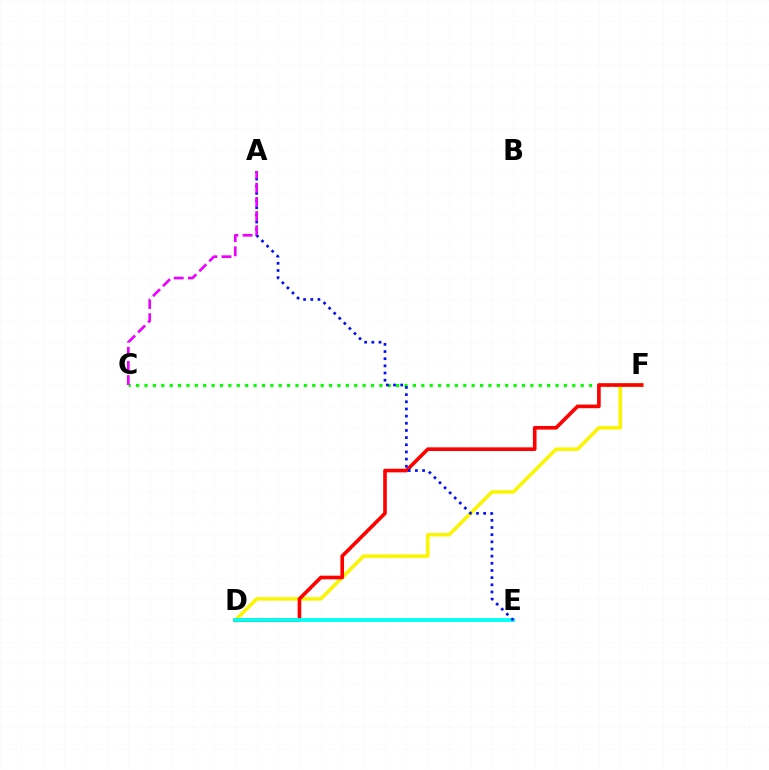{('C', 'F'): [{'color': '#08ff00', 'line_style': 'dotted', 'thickness': 2.28}], ('D', 'F'): [{'color': '#fcf500', 'line_style': 'solid', 'thickness': 2.5}, {'color': '#ff0000', 'line_style': 'solid', 'thickness': 2.62}], ('D', 'E'): [{'color': '#00fff6', 'line_style': 'solid', 'thickness': 2.72}], ('A', 'E'): [{'color': '#0010ff', 'line_style': 'dotted', 'thickness': 1.95}], ('A', 'C'): [{'color': '#ee00ff', 'line_style': 'dashed', 'thickness': 1.92}]}